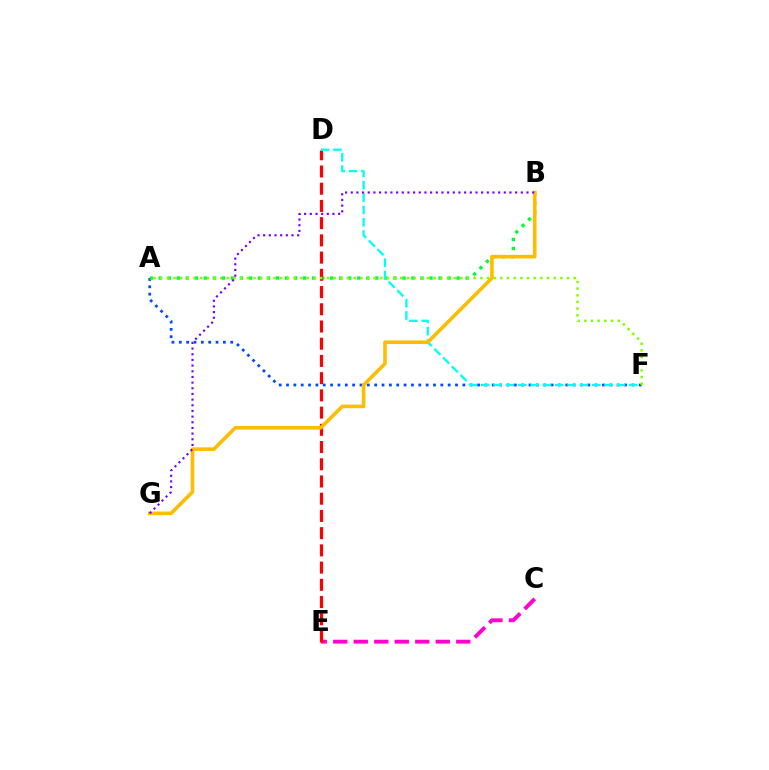{('C', 'E'): [{'color': '#ff00cf', 'line_style': 'dashed', 'thickness': 2.79}], ('A', 'F'): [{'color': '#004bff', 'line_style': 'dotted', 'thickness': 2.0}, {'color': '#84ff00', 'line_style': 'dotted', 'thickness': 1.81}], ('A', 'B'): [{'color': '#00ff39', 'line_style': 'dotted', 'thickness': 2.45}], ('D', 'E'): [{'color': '#ff0000', 'line_style': 'dashed', 'thickness': 2.34}], ('D', 'F'): [{'color': '#00fff6', 'line_style': 'dashed', 'thickness': 1.68}], ('B', 'G'): [{'color': '#ffbd00', 'line_style': 'solid', 'thickness': 2.61}, {'color': '#7200ff', 'line_style': 'dotted', 'thickness': 1.54}]}